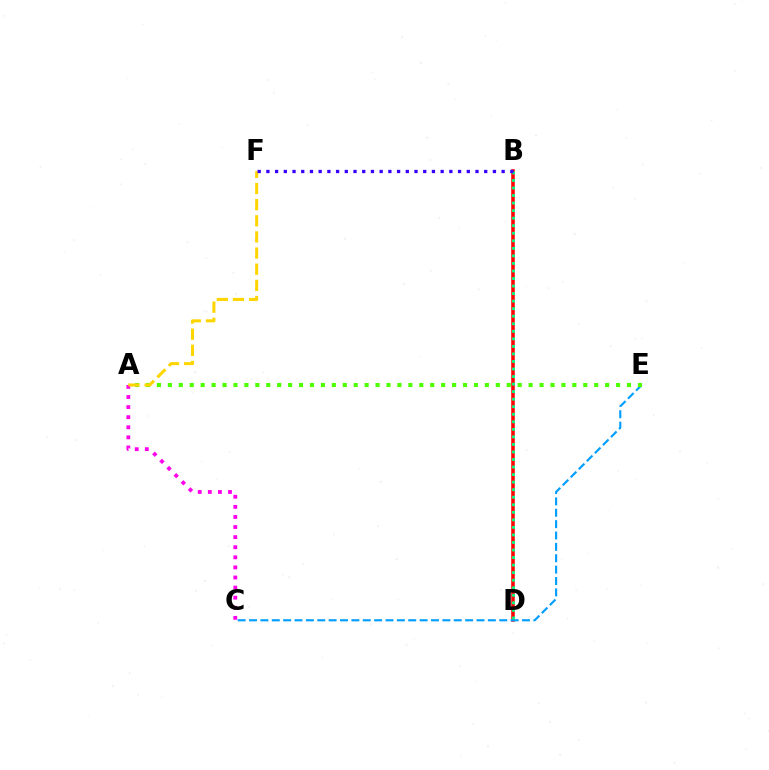{('B', 'D'): [{'color': '#ff0000', 'line_style': 'solid', 'thickness': 2.54}, {'color': '#00ff86', 'line_style': 'dotted', 'thickness': 2.05}], ('C', 'E'): [{'color': '#009eff', 'line_style': 'dashed', 'thickness': 1.55}], ('A', 'E'): [{'color': '#4fff00', 'line_style': 'dotted', 'thickness': 2.97}], ('A', 'C'): [{'color': '#ff00ed', 'line_style': 'dotted', 'thickness': 2.74}], ('A', 'F'): [{'color': '#ffd500', 'line_style': 'dashed', 'thickness': 2.19}], ('B', 'F'): [{'color': '#3700ff', 'line_style': 'dotted', 'thickness': 2.37}]}